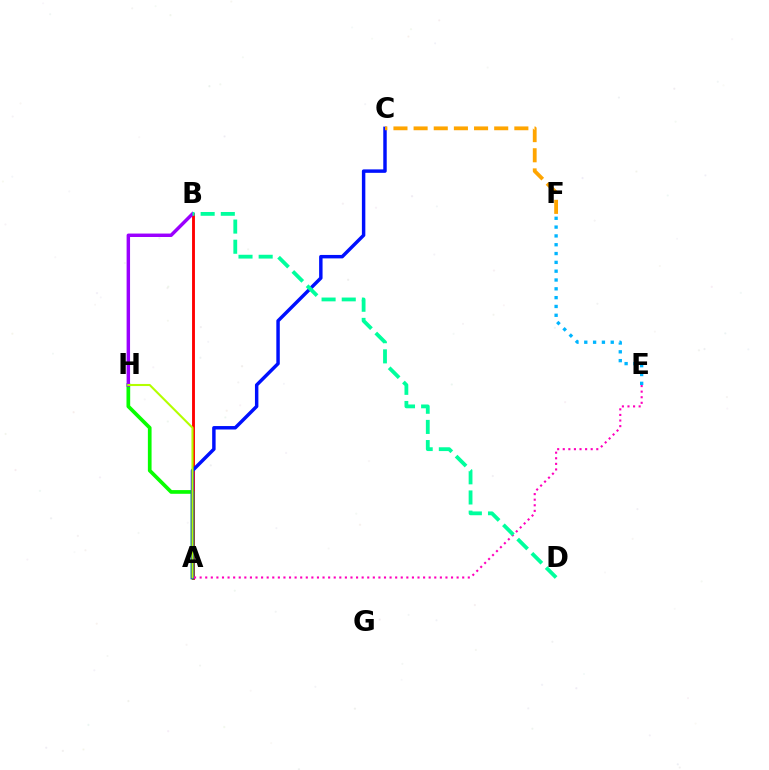{('A', 'B'): [{'color': '#ff0000', 'line_style': 'solid', 'thickness': 2.07}], ('A', 'H'): [{'color': '#08ff00', 'line_style': 'solid', 'thickness': 2.66}, {'color': '#b3ff00', 'line_style': 'solid', 'thickness': 1.51}], ('A', 'C'): [{'color': '#0010ff', 'line_style': 'solid', 'thickness': 2.48}], ('E', 'F'): [{'color': '#00b5ff', 'line_style': 'dotted', 'thickness': 2.4}], ('B', 'H'): [{'color': '#9b00ff', 'line_style': 'solid', 'thickness': 2.48}], ('A', 'E'): [{'color': '#ff00bd', 'line_style': 'dotted', 'thickness': 1.52}], ('B', 'D'): [{'color': '#00ff9d', 'line_style': 'dashed', 'thickness': 2.74}], ('C', 'F'): [{'color': '#ffa500', 'line_style': 'dashed', 'thickness': 2.74}]}